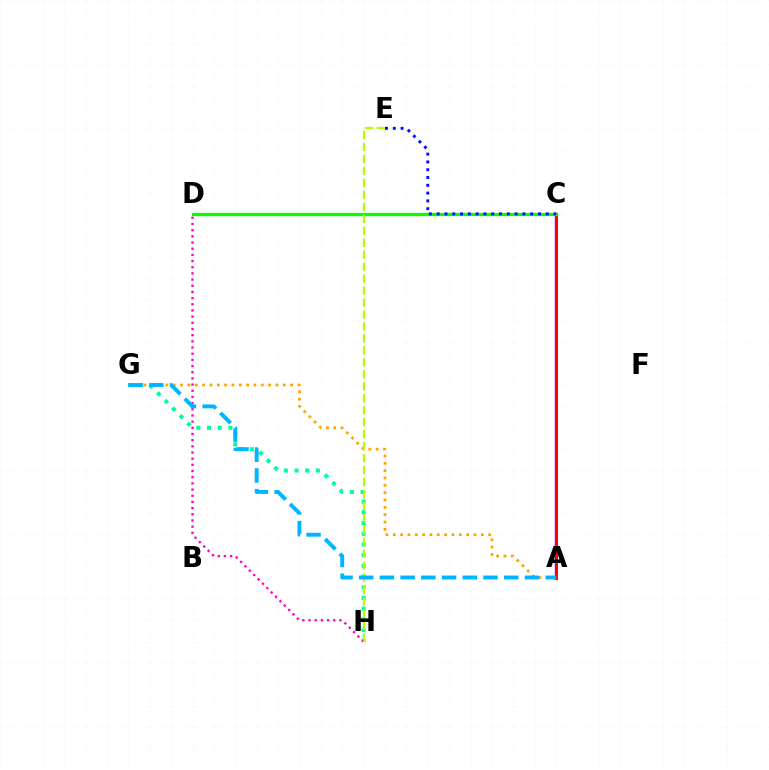{('A', 'C'): [{'color': '#9b00ff', 'line_style': 'solid', 'thickness': 1.75}, {'color': '#ff0000', 'line_style': 'solid', 'thickness': 2.13}], ('A', 'G'): [{'color': '#ffa500', 'line_style': 'dotted', 'thickness': 1.99}, {'color': '#00b5ff', 'line_style': 'dashed', 'thickness': 2.82}], ('C', 'D'): [{'color': '#08ff00', 'line_style': 'solid', 'thickness': 2.37}], ('C', 'E'): [{'color': '#0010ff', 'line_style': 'dotted', 'thickness': 2.12}], ('G', 'H'): [{'color': '#00ff9d', 'line_style': 'dotted', 'thickness': 2.91}], ('D', 'H'): [{'color': '#ff00bd', 'line_style': 'dotted', 'thickness': 1.68}], ('E', 'H'): [{'color': '#b3ff00', 'line_style': 'dashed', 'thickness': 1.63}]}